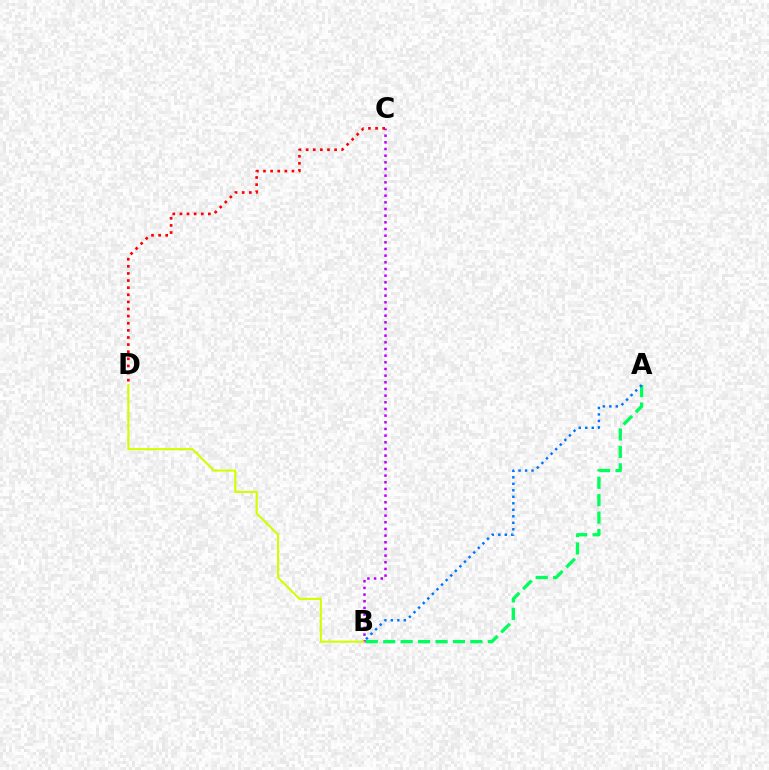{('B', 'C'): [{'color': '#b900ff', 'line_style': 'dotted', 'thickness': 1.81}], ('A', 'B'): [{'color': '#00ff5c', 'line_style': 'dashed', 'thickness': 2.37}, {'color': '#0074ff', 'line_style': 'dotted', 'thickness': 1.76}], ('B', 'D'): [{'color': '#d1ff00', 'line_style': 'solid', 'thickness': 1.52}], ('C', 'D'): [{'color': '#ff0000', 'line_style': 'dotted', 'thickness': 1.93}]}